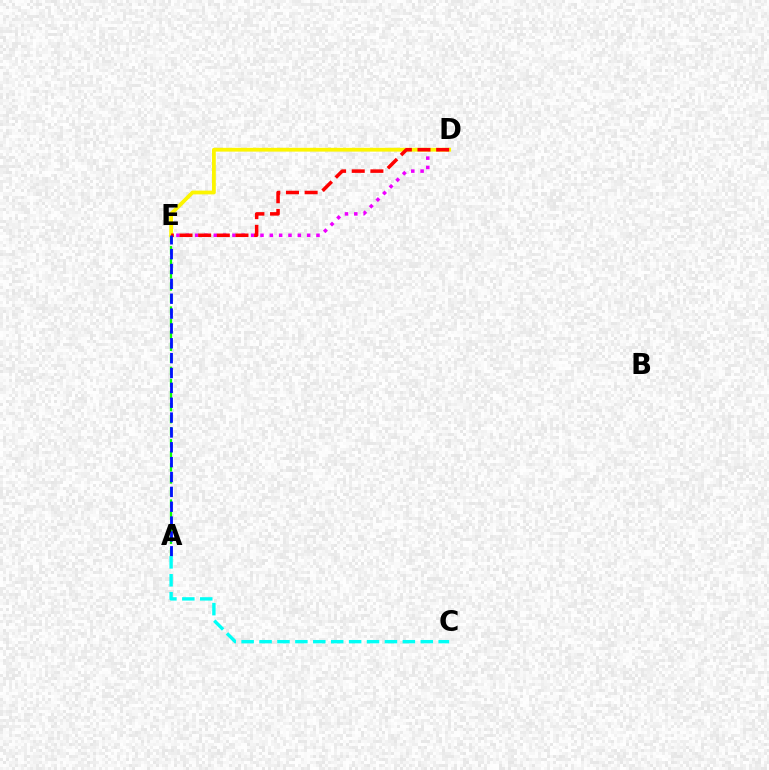{('A', 'E'): [{'color': '#08ff00', 'line_style': 'dashed', 'thickness': 1.64}, {'color': '#0010ff', 'line_style': 'dashed', 'thickness': 2.02}], ('D', 'E'): [{'color': '#ee00ff', 'line_style': 'dotted', 'thickness': 2.54}, {'color': '#fcf500', 'line_style': 'solid', 'thickness': 2.72}, {'color': '#ff0000', 'line_style': 'dashed', 'thickness': 2.53}], ('A', 'C'): [{'color': '#00fff6', 'line_style': 'dashed', 'thickness': 2.43}]}